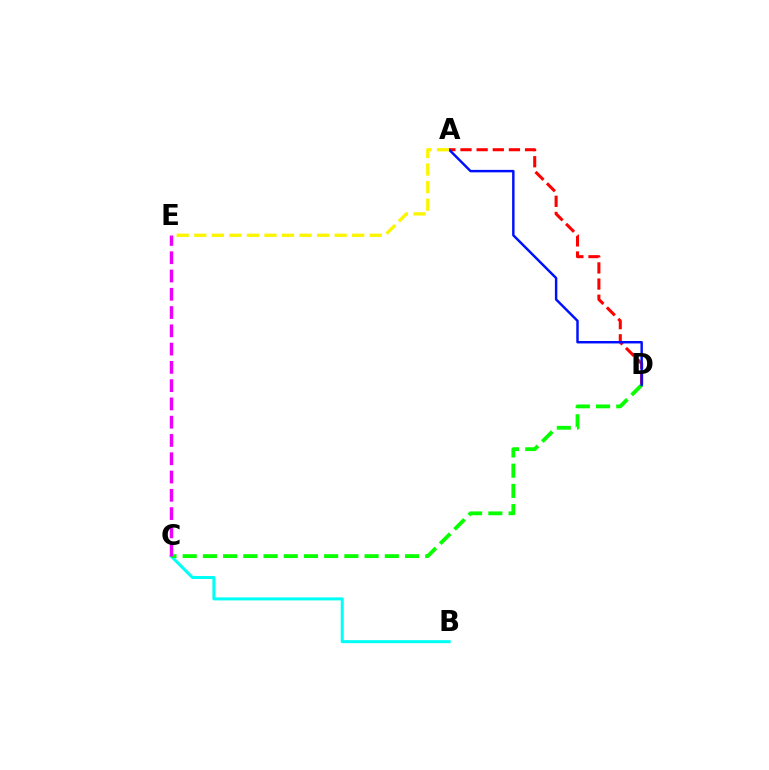{('A', 'D'): [{'color': '#ff0000', 'line_style': 'dashed', 'thickness': 2.19}, {'color': '#0010ff', 'line_style': 'solid', 'thickness': 1.77}], ('B', 'C'): [{'color': '#00fff6', 'line_style': 'solid', 'thickness': 2.17}], ('C', 'D'): [{'color': '#08ff00', 'line_style': 'dashed', 'thickness': 2.75}], ('C', 'E'): [{'color': '#ee00ff', 'line_style': 'dashed', 'thickness': 2.48}], ('A', 'E'): [{'color': '#fcf500', 'line_style': 'dashed', 'thickness': 2.38}]}